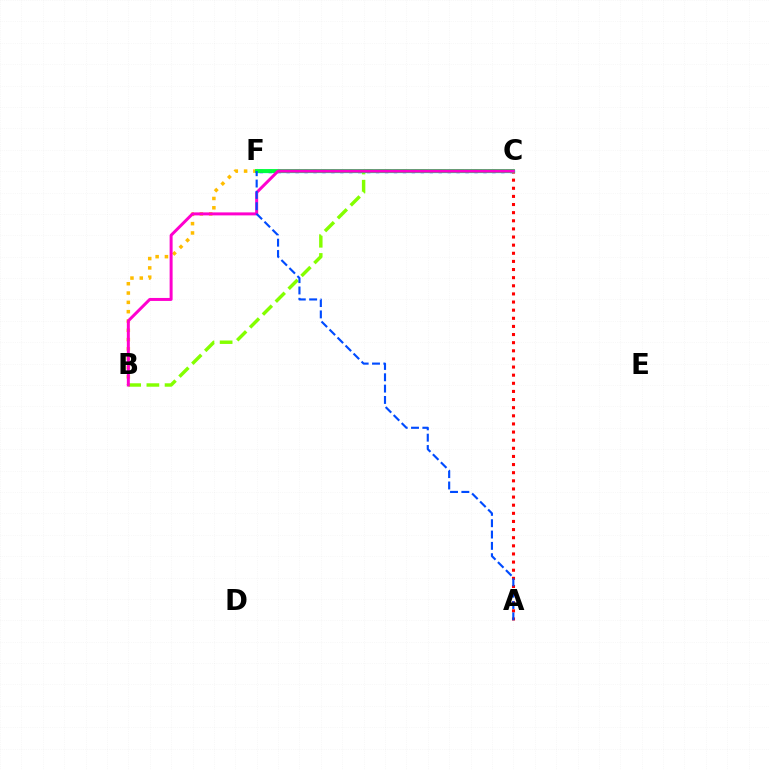{('B', 'C'): [{'color': '#84ff00', 'line_style': 'dashed', 'thickness': 2.47}, {'color': '#ff00cf', 'line_style': 'solid', 'thickness': 2.15}], ('C', 'F'): [{'color': '#00fff6', 'line_style': 'solid', 'thickness': 2.4}, {'color': '#7200ff', 'line_style': 'dotted', 'thickness': 2.43}, {'color': '#00ff39', 'line_style': 'solid', 'thickness': 2.77}], ('B', 'F'): [{'color': '#ffbd00', 'line_style': 'dotted', 'thickness': 2.53}], ('A', 'C'): [{'color': '#ff0000', 'line_style': 'dotted', 'thickness': 2.21}], ('A', 'F'): [{'color': '#004bff', 'line_style': 'dashed', 'thickness': 1.54}]}